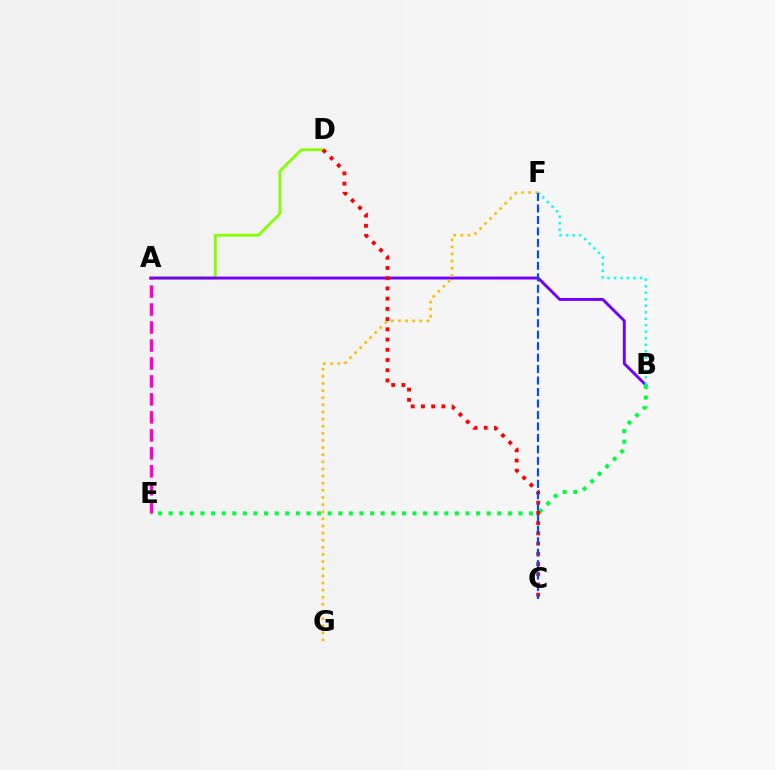{('A', 'D'): [{'color': '#84ff00', 'line_style': 'solid', 'thickness': 2.01}], ('A', 'B'): [{'color': '#7200ff', 'line_style': 'solid', 'thickness': 2.09}], ('B', 'F'): [{'color': '#00fff6', 'line_style': 'dotted', 'thickness': 1.77}], ('B', 'E'): [{'color': '#00ff39', 'line_style': 'dotted', 'thickness': 2.88}], ('F', 'G'): [{'color': '#ffbd00', 'line_style': 'dotted', 'thickness': 1.94}], ('A', 'E'): [{'color': '#ff00cf', 'line_style': 'dashed', 'thickness': 2.44}], ('C', 'D'): [{'color': '#ff0000', 'line_style': 'dotted', 'thickness': 2.78}], ('C', 'F'): [{'color': '#004bff', 'line_style': 'dashed', 'thickness': 1.56}]}